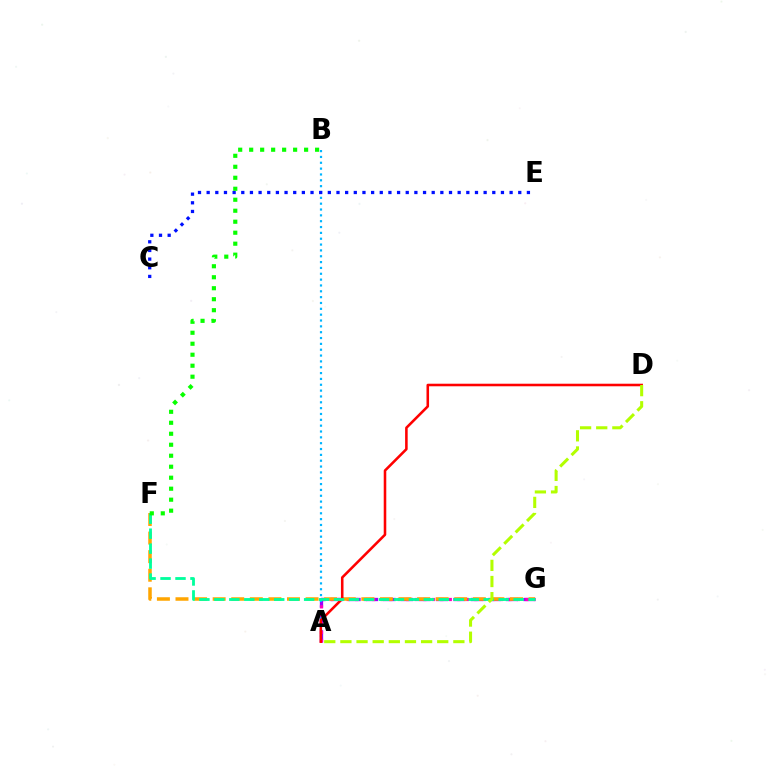{('A', 'G'): [{'color': '#9b00ff', 'line_style': 'dashed', 'thickness': 2.38}, {'color': '#ff00bd', 'line_style': 'dotted', 'thickness': 2.31}], ('A', 'B'): [{'color': '#00b5ff', 'line_style': 'dotted', 'thickness': 1.59}], ('F', 'G'): [{'color': '#ffa500', 'line_style': 'dashed', 'thickness': 2.52}, {'color': '#00ff9d', 'line_style': 'dashed', 'thickness': 2.03}], ('C', 'E'): [{'color': '#0010ff', 'line_style': 'dotted', 'thickness': 2.35}], ('A', 'D'): [{'color': '#ff0000', 'line_style': 'solid', 'thickness': 1.85}, {'color': '#b3ff00', 'line_style': 'dashed', 'thickness': 2.19}], ('B', 'F'): [{'color': '#08ff00', 'line_style': 'dotted', 'thickness': 2.99}]}